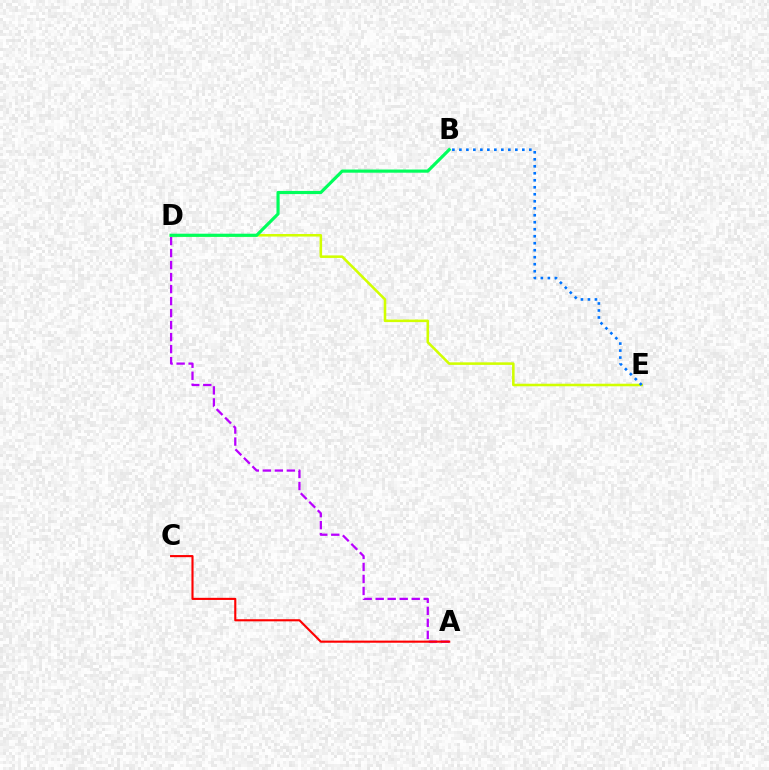{('A', 'D'): [{'color': '#b900ff', 'line_style': 'dashed', 'thickness': 1.63}], ('D', 'E'): [{'color': '#d1ff00', 'line_style': 'solid', 'thickness': 1.84}], ('B', 'E'): [{'color': '#0074ff', 'line_style': 'dotted', 'thickness': 1.9}], ('A', 'C'): [{'color': '#ff0000', 'line_style': 'solid', 'thickness': 1.53}], ('B', 'D'): [{'color': '#00ff5c', 'line_style': 'solid', 'thickness': 2.28}]}